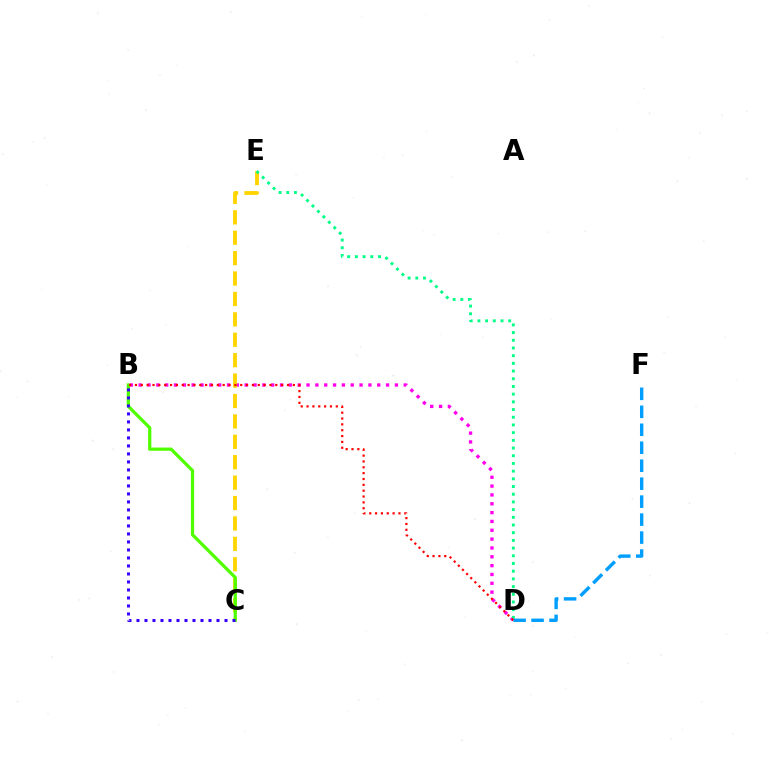{('B', 'D'): [{'color': '#ff00ed', 'line_style': 'dotted', 'thickness': 2.4}, {'color': '#ff0000', 'line_style': 'dotted', 'thickness': 1.59}], ('C', 'E'): [{'color': '#ffd500', 'line_style': 'dashed', 'thickness': 2.77}], ('D', 'E'): [{'color': '#00ff86', 'line_style': 'dotted', 'thickness': 2.09}], ('B', 'C'): [{'color': '#4fff00', 'line_style': 'solid', 'thickness': 2.32}, {'color': '#3700ff', 'line_style': 'dotted', 'thickness': 2.17}], ('D', 'F'): [{'color': '#009eff', 'line_style': 'dashed', 'thickness': 2.44}]}